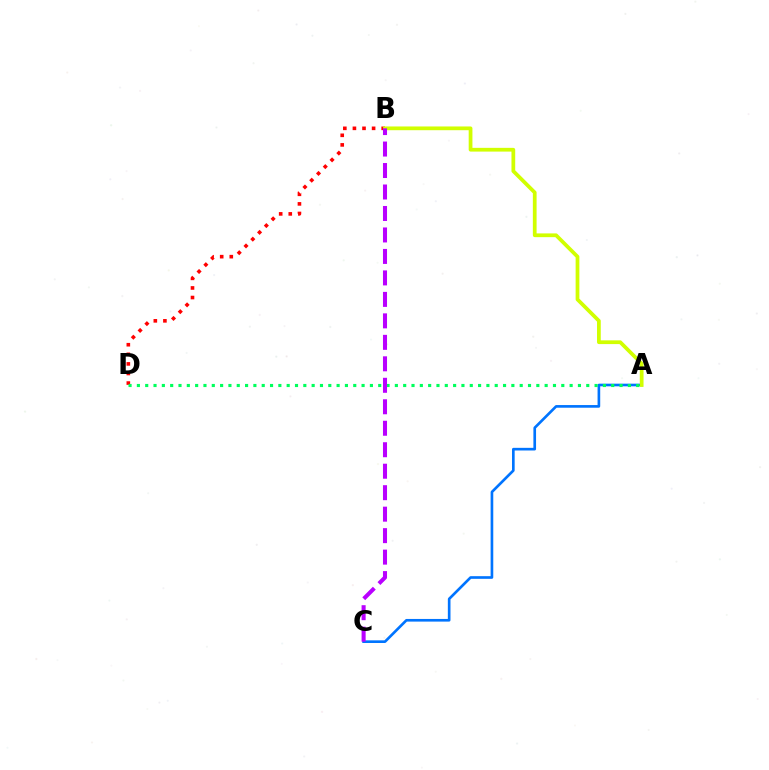{('A', 'C'): [{'color': '#0074ff', 'line_style': 'solid', 'thickness': 1.91}], ('B', 'D'): [{'color': '#ff0000', 'line_style': 'dotted', 'thickness': 2.61}], ('A', 'D'): [{'color': '#00ff5c', 'line_style': 'dotted', 'thickness': 2.26}], ('A', 'B'): [{'color': '#d1ff00', 'line_style': 'solid', 'thickness': 2.7}], ('B', 'C'): [{'color': '#b900ff', 'line_style': 'dashed', 'thickness': 2.92}]}